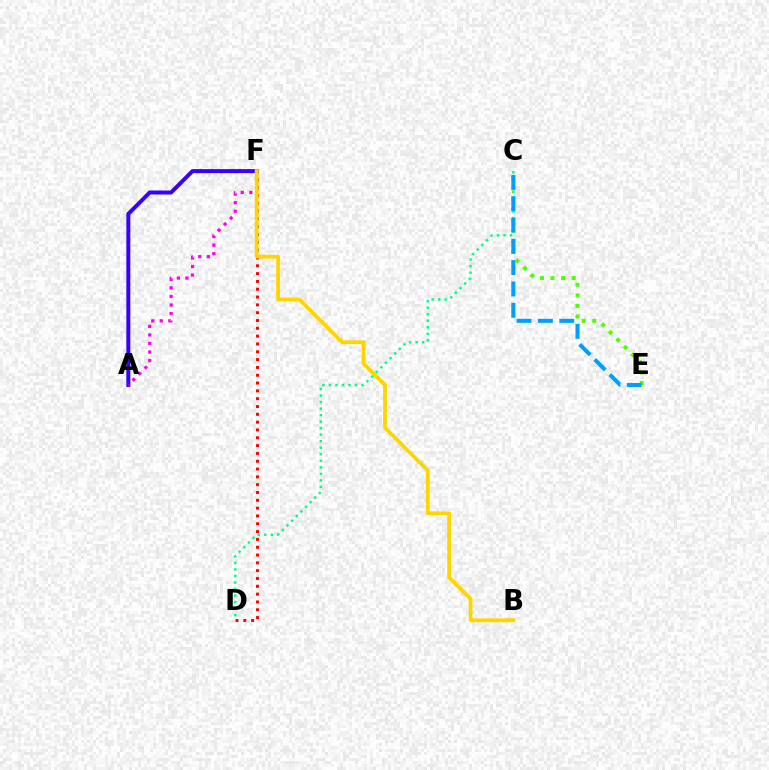{('A', 'F'): [{'color': '#3700ff', 'line_style': 'solid', 'thickness': 2.87}, {'color': '#ff00ed', 'line_style': 'dotted', 'thickness': 2.32}], ('C', 'D'): [{'color': '#00ff86', 'line_style': 'dotted', 'thickness': 1.77}], ('C', 'E'): [{'color': '#4fff00', 'line_style': 'dotted', 'thickness': 2.87}, {'color': '#009eff', 'line_style': 'dashed', 'thickness': 2.9}], ('D', 'F'): [{'color': '#ff0000', 'line_style': 'dotted', 'thickness': 2.12}], ('B', 'F'): [{'color': '#ffd500', 'line_style': 'solid', 'thickness': 2.74}]}